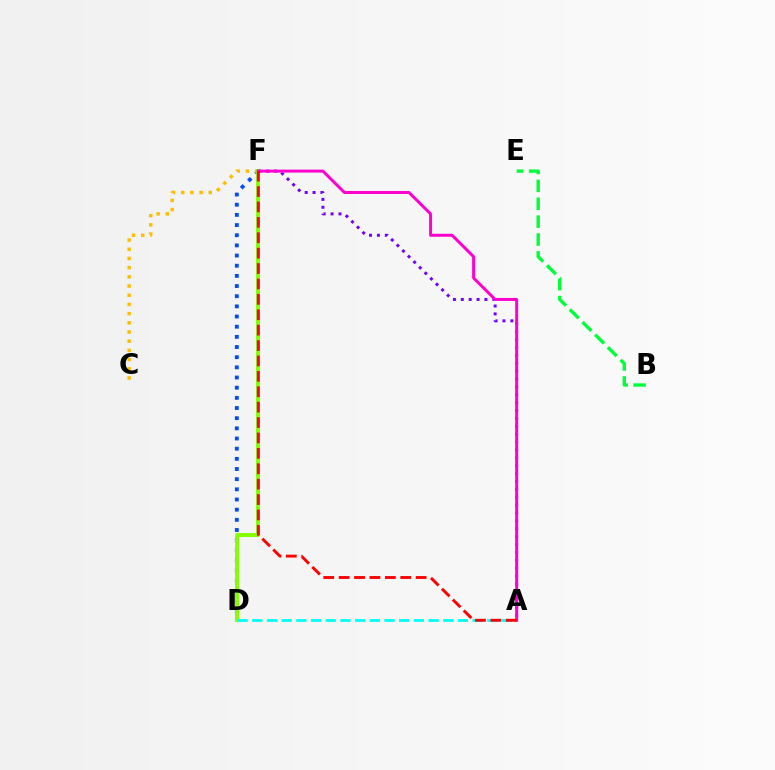{('D', 'F'): [{'color': '#004bff', 'line_style': 'dotted', 'thickness': 2.76}, {'color': '#84ff00', 'line_style': 'solid', 'thickness': 2.83}], ('C', 'F'): [{'color': '#ffbd00', 'line_style': 'dotted', 'thickness': 2.5}], ('A', 'F'): [{'color': '#7200ff', 'line_style': 'dotted', 'thickness': 2.14}, {'color': '#ff00cf', 'line_style': 'solid', 'thickness': 2.14}, {'color': '#ff0000', 'line_style': 'dashed', 'thickness': 2.09}], ('A', 'D'): [{'color': '#00fff6', 'line_style': 'dashed', 'thickness': 2.0}], ('B', 'E'): [{'color': '#00ff39', 'line_style': 'dashed', 'thickness': 2.43}]}